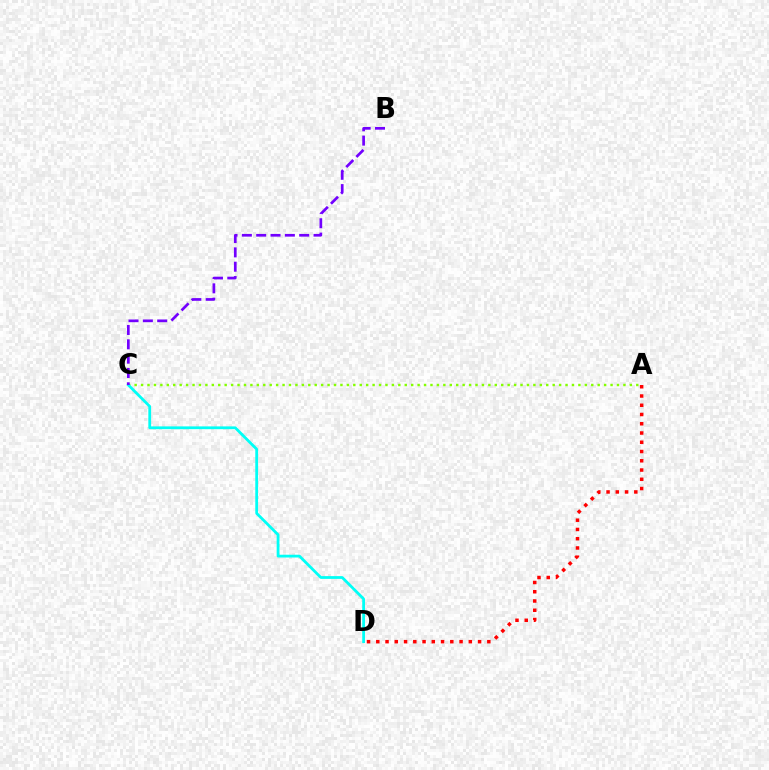{('A', 'C'): [{'color': '#84ff00', 'line_style': 'dotted', 'thickness': 1.75}], ('C', 'D'): [{'color': '#00fff6', 'line_style': 'solid', 'thickness': 2.0}], ('B', 'C'): [{'color': '#7200ff', 'line_style': 'dashed', 'thickness': 1.95}], ('A', 'D'): [{'color': '#ff0000', 'line_style': 'dotted', 'thickness': 2.51}]}